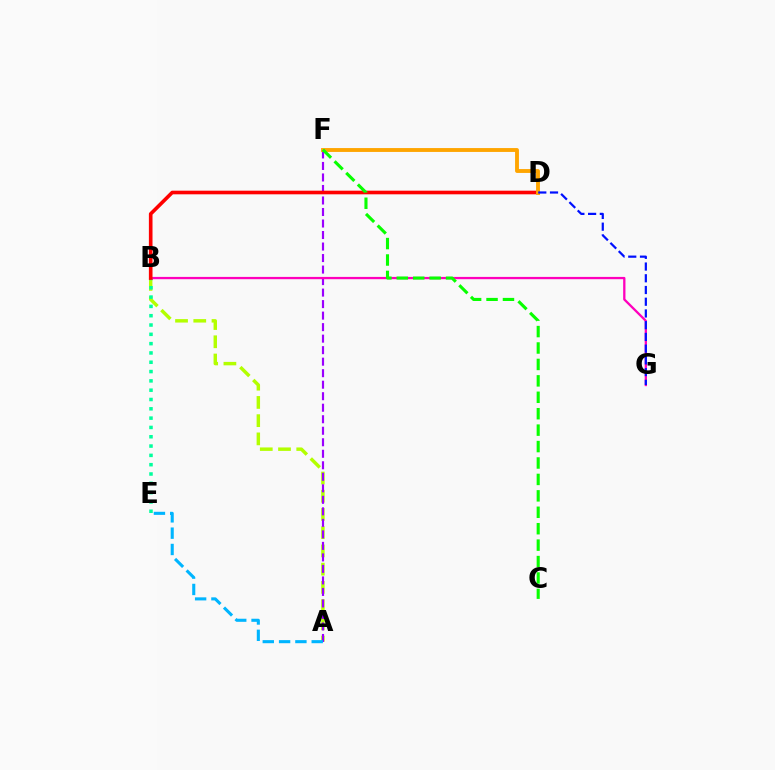{('A', 'B'): [{'color': '#b3ff00', 'line_style': 'dashed', 'thickness': 2.48}], ('A', 'F'): [{'color': '#9b00ff', 'line_style': 'dashed', 'thickness': 1.56}], ('B', 'E'): [{'color': '#00ff9d', 'line_style': 'dotted', 'thickness': 2.53}], ('A', 'E'): [{'color': '#00b5ff', 'line_style': 'dashed', 'thickness': 2.22}], ('B', 'G'): [{'color': '#ff00bd', 'line_style': 'solid', 'thickness': 1.65}], ('B', 'D'): [{'color': '#ff0000', 'line_style': 'solid', 'thickness': 2.61}], ('D', 'F'): [{'color': '#ffa500', 'line_style': 'solid', 'thickness': 2.78}], ('D', 'G'): [{'color': '#0010ff', 'line_style': 'dashed', 'thickness': 1.59}], ('C', 'F'): [{'color': '#08ff00', 'line_style': 'dashed', 'thickness': 2.23}]}